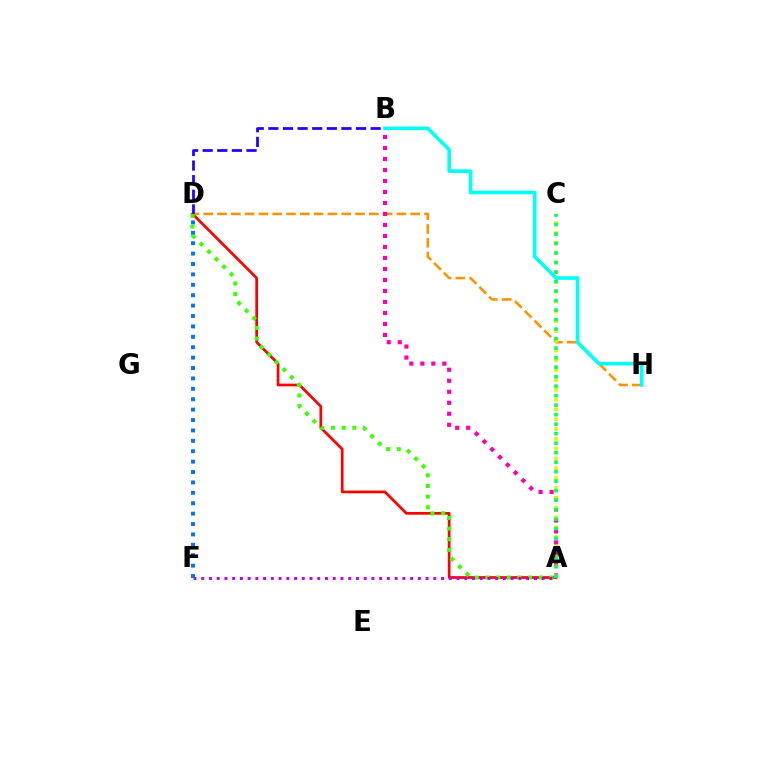{('A', 'D'): [{'color': '#ff0000', 'line_style': 'solid', 'thickness': 1.95}, {'color': '#3dff00', 'line_style': 'dotted', 'thickness': 2.9}], ('D', 'H'): [{'color': '#ff9400', 'line_style': 'dashed', 'thickness': 1.88}], ('B', 'D'): [{'color': '#2500ff', 'line_style': 'dashed', 'thickness': 1.99}], ('A', 'B'): [{'color': '#ff00ac', 'line_style': 'dotted', 'thickness': 2.99}], ('B', 'H'): [{'color': '#00fff6', 'line_style': 'solid', 'thickness': 2.61}], ('A', 'F'): [{'color': '#b900ff', 'line_style': 'dotted', 'thickness': 2.1}], ('A', 'C'): [{'color': '#d1ff00', 'line_style': 'dotted', 'thickness': 2.66}, {'color': '#00ff5c', 'line_style': 'dotted', 'thickness': 2.58}], ('D', 'F'): [{'color': '#0074ff', 'line_style': 'dotted', 'thickness': 2.83}]}